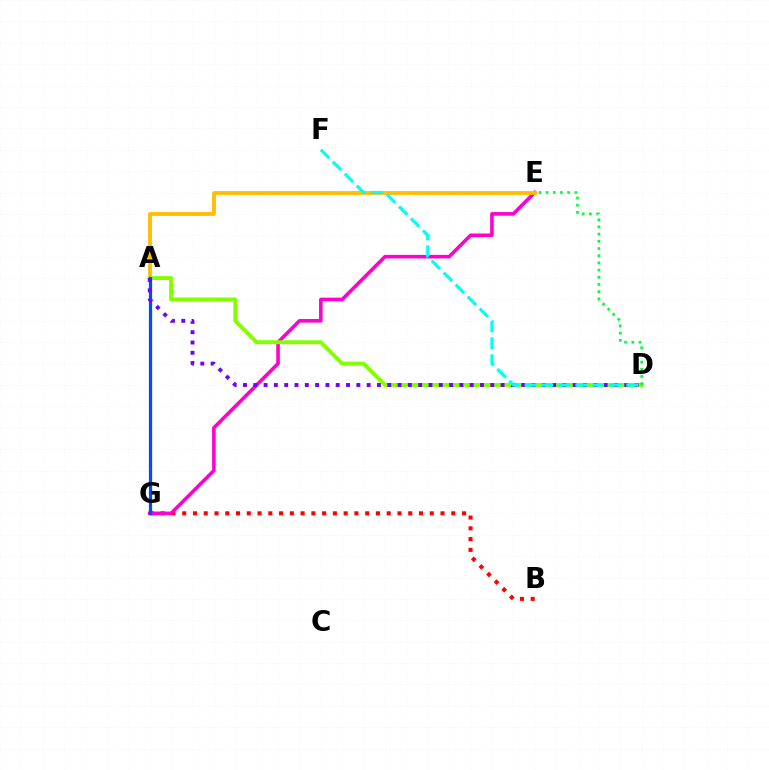{('B', 'G'): [{'color': '#ff0000', 'line_style': 'dotted', 'thickness': 2.92}], ('E', 'G'): [{'color': '#ff00cf', 'line_style': 'solid', 'thickness': 2.58}], ('A', 'E'): [{'color': '#ffbd00', 'line_style': 'solid', 'thickness': 2.72}], ('A', 'D'): [{'color': '#84ff00', 'line_style': 'solid', 'thickness': 2.83}, {'color': '#7200ff', 'line_style': 'dotted', 'thickness': 2.8}], ('A', 'G'): [{'color': '#004bff', 'line_style': 'solid', 'thickness': 2.32}], ('D', 'E'): [{'color': '#00ff39', 'line_style': 'dotted', 'thickness': 1.95}], ('D', 'F'): [{'color': '#00fff6', 'line_style': 'dashed', 'thickness': 2.3}]}